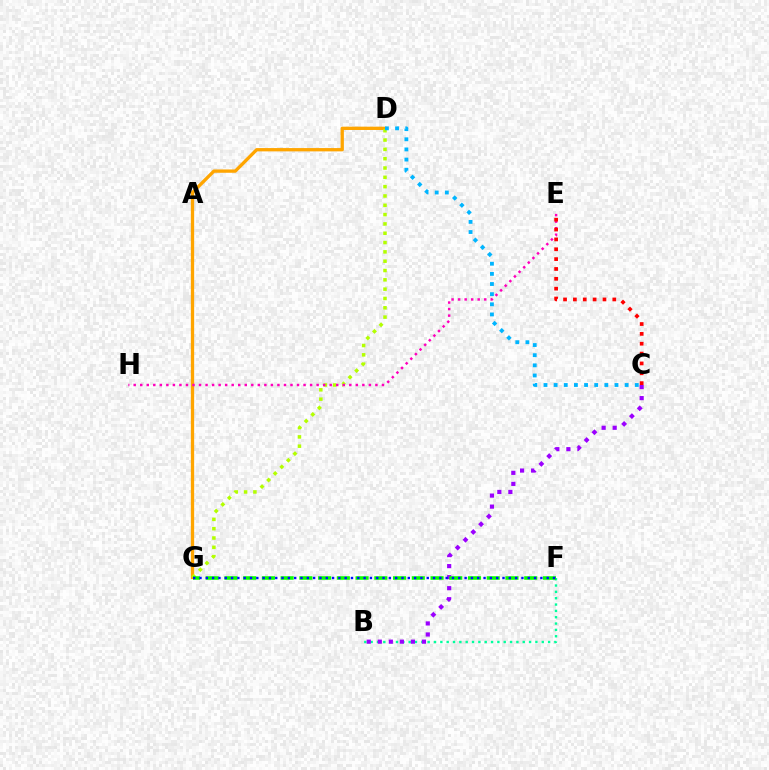{('D', 'G'): [{'color': '#ffa500', 'line_style': 'solid', 'thickness': 2.38}, {'color': '#b3ff00', 'line_style': 'dotted', 'thickness': 2.53}], ('E', 'H'): [{'color': '#ff00bd', 'line_style': 'dotted', 'thickness': 1.78}], ('B', 'F'): [{'color': '#00ff9d', 'line_style': 'dotted', 'thickness': 1.72}], ('B', 'C'): [{'color': '#9b00ff', 'line_style': 'dotted', 'thickness': 3.0}], ('F', 'G'): [{'color': '#08ff00', 'line_style': 'dashed', 'thickness': 2.55}, {'color': '#0010ff', 'line_style': 'dotted', 'thickness': 1.72}], ('C', 'E'): [{'color': '#ff0000', 'line_style': 'dotted', 'thickness': 2.68}], ('C', 'D'): [{'color': '#00b5ff', 'line_style': 'dotted', 'thickness': 2.76}]}